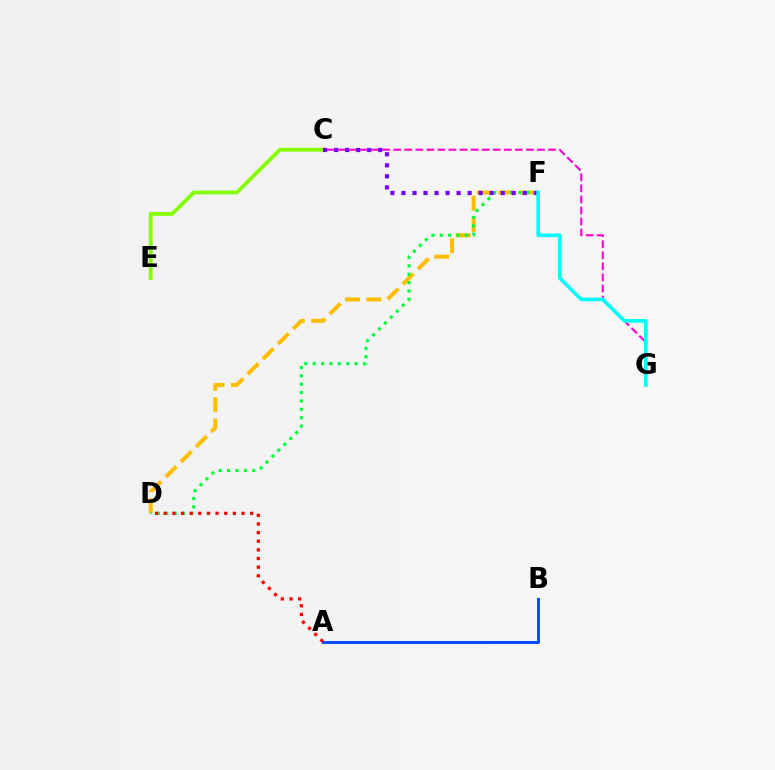{('D', 'F'): [{'color': '#ffbd00', 'line_style': 'dashed', 'thickness': 2.9}, {'color': '#00ff39', 'line_style': 'dotted', 'thickness': 2.27}], ('C', 'E'): [{'color': '#84ff00', 'line_style': 'solid', 'thickness': 2.72}], ('C', 'G'): [{'color': '#ff00cf', 'line_style': 'dashed', 'thickness': 1.5}], ('C', 'F'): [{'color': '#7200ff', 'line_style': 'dotted', 'thickness': 3.0}], ('A', 'B'): [{'color': '#004bff', 'line_style': 'solid', 'thickness': 2.13}], ('A', 'D'): [{'color': '#ff0000', 'line_style': 'dotted', 'thickness': 2.35}], ('F', 'G'): [{'color': '#00fff6', 'line_style': 'solid', 'thickness': 2.65}]}